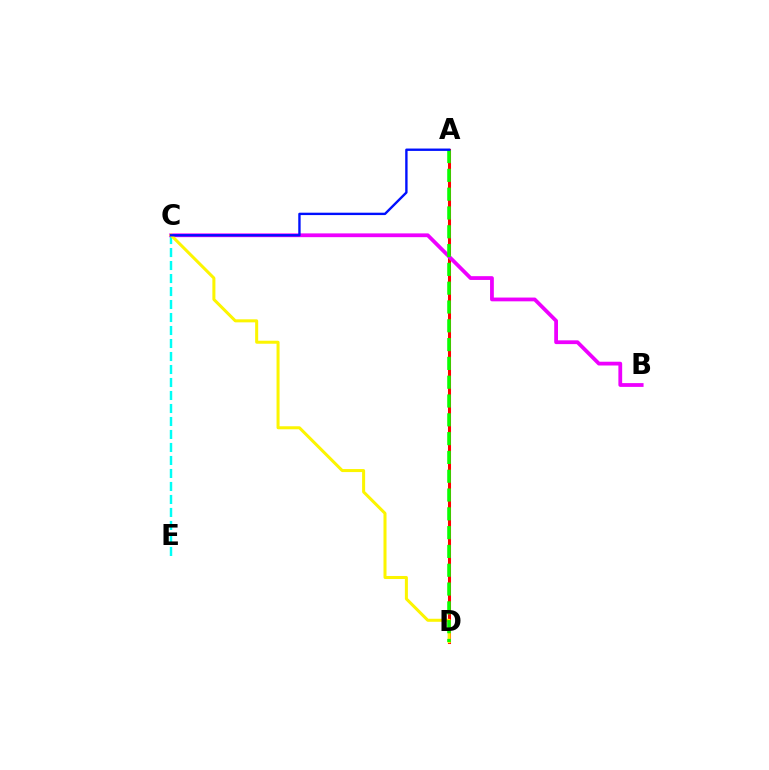{('C', 'E'): [{'color': '#00fff6', 'line_style': 'dashed', 'thickness': 1.77}], ('A', 'D'): [{'color': '#ff0000', 'line_style': 'solid', 'thickness': 2.19}, {'color': '#08ff00', 'line_style': 'dashed', 'thickness': 2.55}], ('B', 'C'): [{'color': '#ee00ff', 'line_style': 'solid', 'thickness': 2.72}], ('C', 'D'): [{'color': '#fcf500', 'line_style': 'solid', 'thickness': 2.18}], ('A', 'C'): [{'color': '#0010ff', 'line_style': 'solid', 'thickness': 1.71}]}